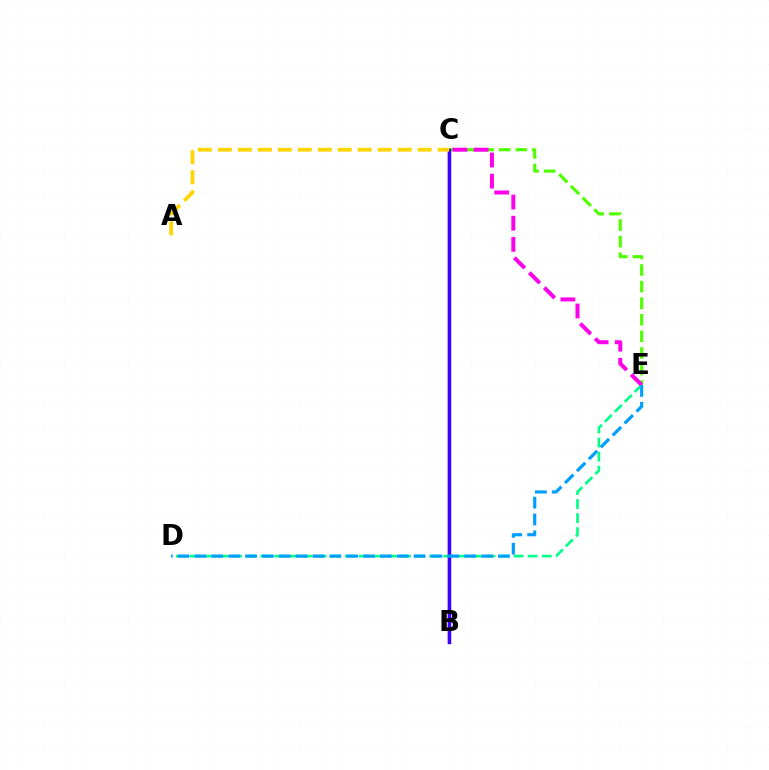{('D', 'E'): [{'color': '#00ff86', 'line_style': 'dashed', 'thickness': 1.91}, {'color': '#009eff', 'line_style': 'dashed', 'thickness': 2.29}], ('C', 'E'): [{'color': '#4fff00', 'line_style': 'dashed', 'thickness': 2.25}, {'color': '#ff00ed', 'line_style': 'dashed', 'thickness': 2.87}], ('B', 'C'): [{'color': '#ff0000', 'line_style': 'solid', 'thickness': 1.71}, {'color': '#3700ff', 'line_style': 'solid', 'thickness': 2.48}], ('A', 'C'): [{'color': '#ffd500', 'line_style': 'dashed', 'thickness': 2.71}]}